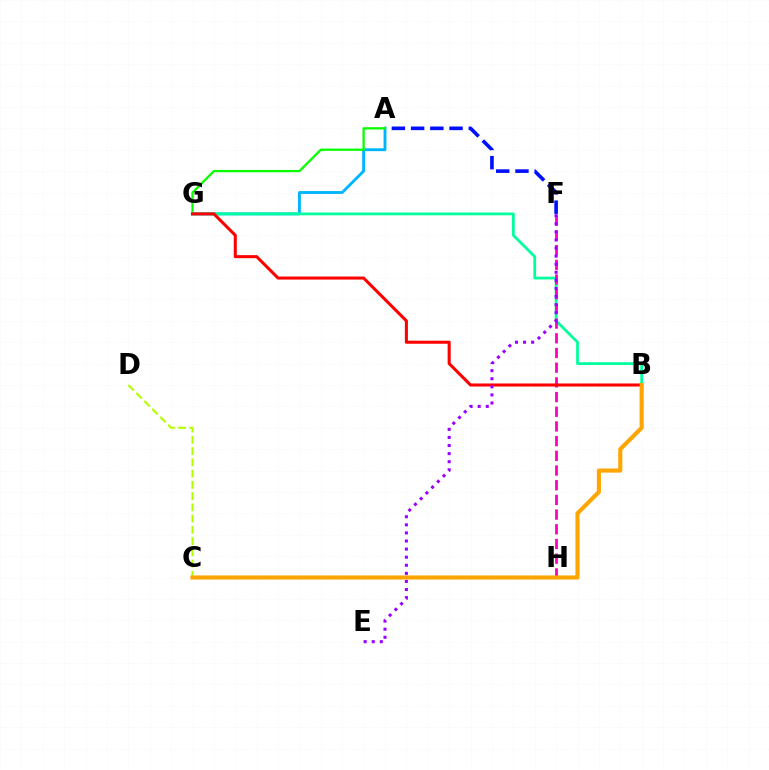{('A', 'F'): [{'color': '#0010ff', 'line_style': 'dashed', 'thickness': 2.61}], ('A', 'G'): [{'color': '#00b5ff', 'line_style': 'solid', 'thickness': 2.06}, {'color': '#08ff00', 'line_style': 'solid', 'thickness': 1.65}], ('C', 'D'): [{'color': '#b3ff00', 'line_style': 'dashed', 'thickness': 1.53}], ('B', 'G'): [{'color': '#00ff9d', 'line_style': 'solid', 'thickness': 1.99}, {'color': '#ff0000', 'line_style': 'solid', 'thickness': 2.19}], ('F', 'H'): [{'color': '#ff00bd', 'line_style': 'dashed', 'thickness': 2.0}], ('B', 'C'): [{'color': '#ffa500', 'line_style': 'solid', 'thickness': 2.97}], ('E', 'F'): [{'color': '#9b00ff', 'line_style': 'dotted', 'thickness': 2.2}]}